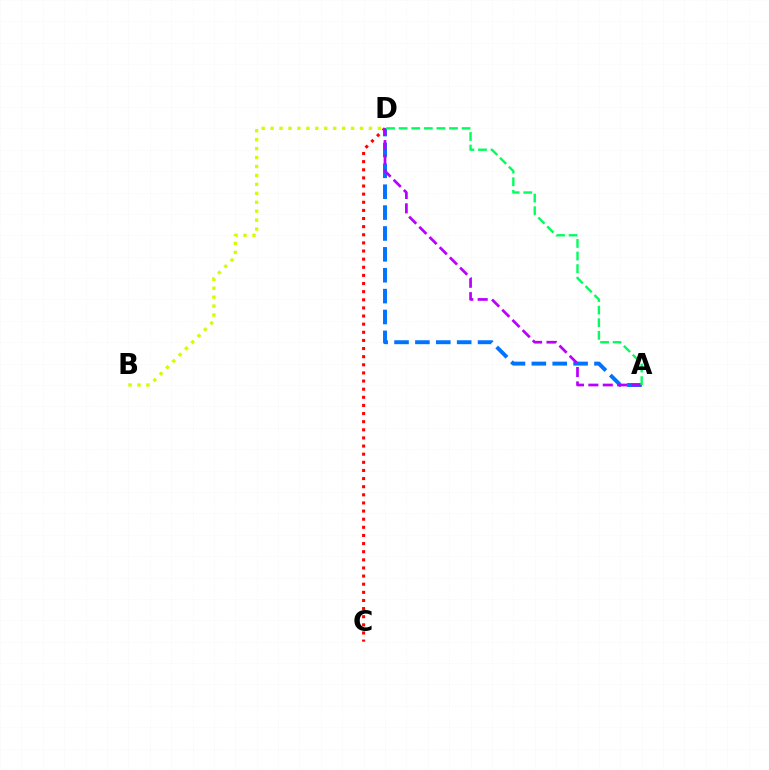{('C', 'D'): [{'color': '#ff0000', 'line_style': 'dotted', 'thickness': 2.21}], ('A', 'D'): [{'color': '#0074ff', 'line_style': 'dashed', 'thickness': 2.84}, {'color': '#b900ff', 'line_style': 'dashed', 'thickness': 1.96}, {'color': '#00ff5c', 'line_style': 'dashed', 'thickness': 1.71}], ('B', 'D'): [{'color': '#d1ff00', 'line_style': 'dotted', 'thickness': 2.43}]}